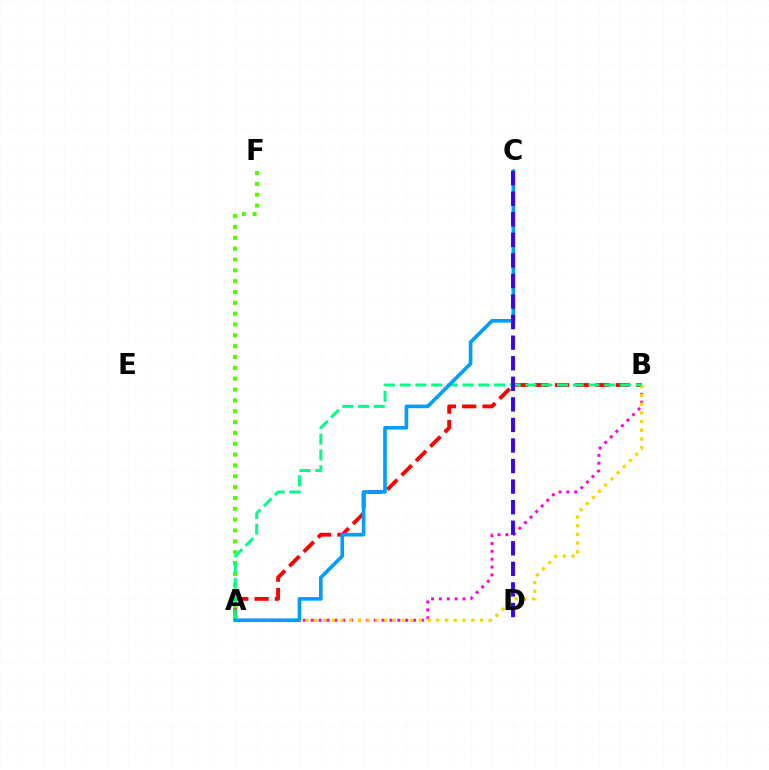{('A', 'B'): [{'color': '#ff00ed', 'line_style': 'dotted', 'thickness': 2.14}, {'color': '#ff0000', 'line_style': 'dashed', 'thickness': 2.76}, {'color': '#ffd500', 'line_style': 'dotted', 'thickness': 2.37}, {'color': '#00ff86', 'line_style': 'dashed', 'thickness': 2.14}], ('A', 'F'): [{'color': '#4fff00', 'line_style': 'dotted', 'thickness': 2.95}], ('A', 'C'): [{'color': '#009eff', 'line_style': 'solid', 'thickness': 2.61}], ('C', 'D'): [{'color': '#3700ff', 'line_style': 'dashed', 'thickness': 2.79}]}